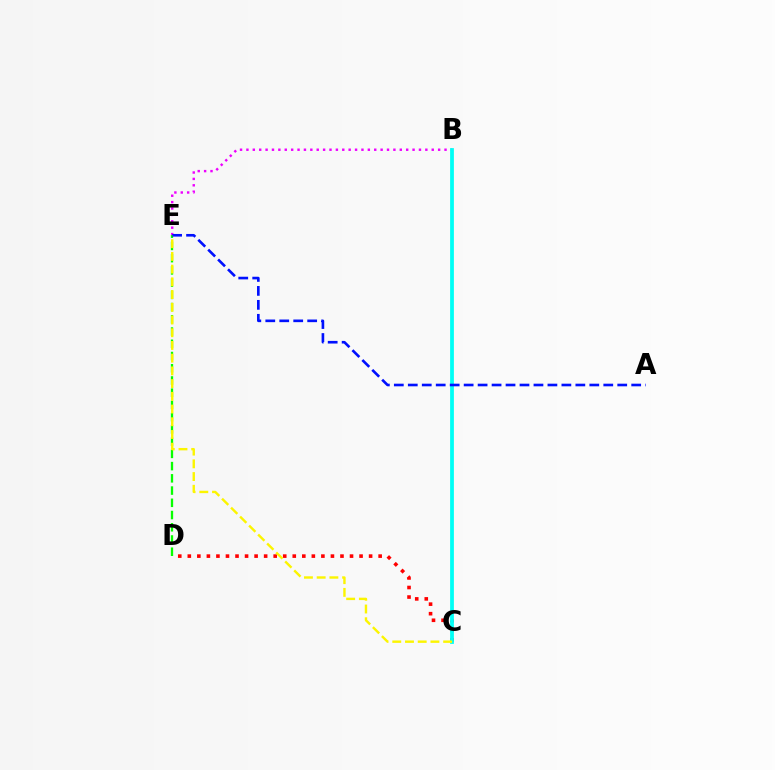{('C', 'D'): [{'color': '#ff0000', 'line_style': 'dotted', 'thickness': 2.59}], ('B', 'E'): [{'color': '#ee00ff', 'line_style': 'dotted', 'thickness': 1.74}], ('B', 'C'): [{'color': '#00fff6', 'line_style': 'solid', 'thickness': 2.72}], ('D', 'E'): [{'color': '#08ff00', 'line_style': 'dashed', 'thickness': 1.66}], ('A', 'E'): [{'color': '#0010ff', 'line_style': 'dashed', 'thickness': 1.9}], ('C', 'E'): [{'color': '#fcf500', 'line_style': 'dashed', 'thickness': 1.73}]}